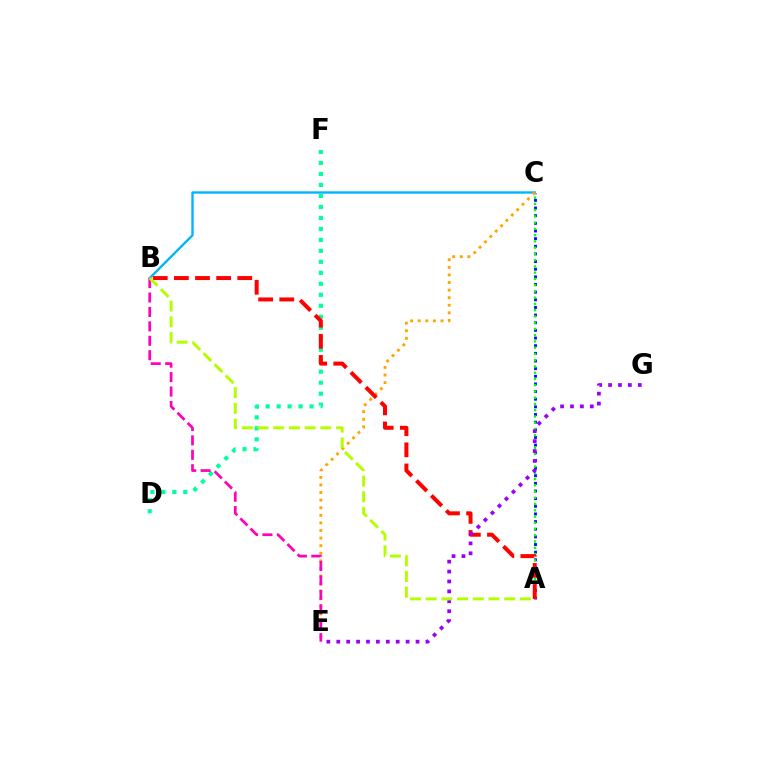{('A', 'C'): [{'color': '#0010ff', 'line_style': 'dotted', 'thickness': 2.08}, {'color': '#08ff00', 'line_style': 'dotted', 'thickness': 1.7}], ('D', 'F'): [{'color': '#00ff9d', 'line_style': 'dotted', 'thickness': 2.98}], ('B', 'C'): [{'color': '#00b5ff', 'line_style': 'solid', 'thickness': 1.7}], ('C', 'E'): [{'color': '#ffa500', 'line_style': 'dotted', 'thickness': 2.06}], ('B', 'E'): [{'color': '#ff00bd', 'line_style': 'dashed', 'thickness': 1.96}], ('A', 'B'): [{'color': '#ff0000', 'line_style': 'dashed', 'thickness': 2.87}, {'color': '#b3ff00', 'line_style': 'dashed', 'thickness': 2.13}], ('E', 'G'): [{'color': '#9b00ff', 'line_style': 'dotted', 'thickness': 2.69}]}